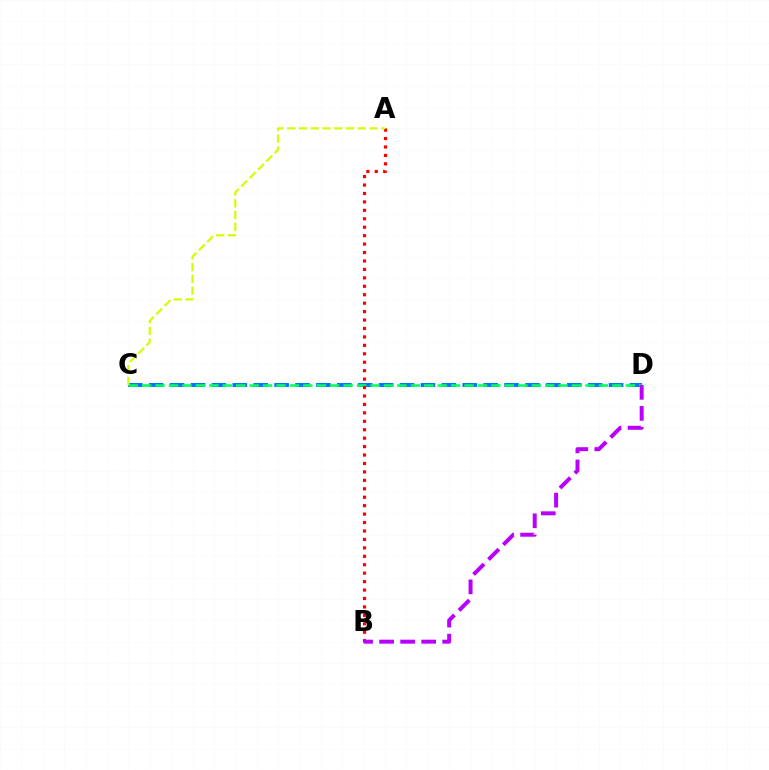{('C', 'D'): [{'color': '#0074ff', 'line_style': 'dashed', 'thickness': 2.84}, {'color': '#00ff5c', 'line_style': 'dashed', 'thickness': 1.83}], ('A', 'B'): [{'color': '#ff0000', 'line_style': 'dotted', 'thickness': 2.29}], ('B', 'D'): [{'color': '#b900ff', 'line_style': 'dashed', 'thickness': 2.86}], ('A', 'C'): [{'color': '#d1ff00', 'line_style': 'dashed', 'thickness': 1.6}]}